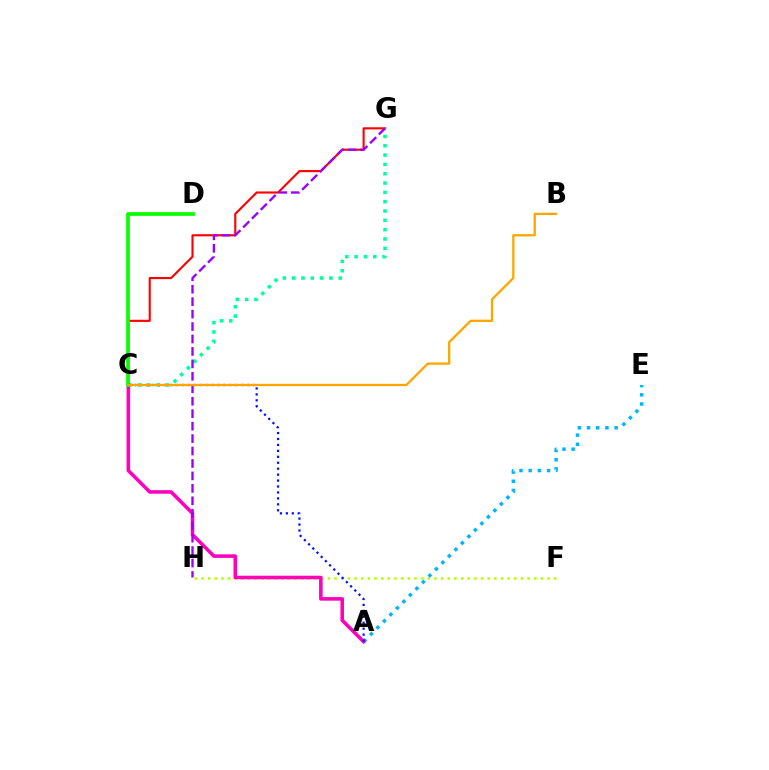{('A', 'E'): [{'color': '#00b5ff', 'line_style': 'dotted', 'thickness': 2.5}], ('F', 'H'): [{'color': '#b3ff00', 'line_style': 'dotted', 'thickness': 1.81}], ('C', 'G'): [{'color': '#ff0000', 'line_style': 'solid', 'thickness': 1.53}, {'color': '#00ff9d', 'line_style': 'dotted', 'thickness': 2.53}], ('A', 'C'): [{'color': '#ff00bd', 'line_style': 'solid', 'thickness': 2.56}, {'color': '#0010ff', 'line_style': 'dotted', 'thickness': 1.61}], ('C', 'D'): [{'color': '#08ff00', 'line_style': 'solid', 'thickness': 2.66}], ('G', 'H'): [{'color': '#9b00ff', 'line_style': 'dashed', 'thickness': 1.69}], ('B', 'C'): [{'color': '#ffa500', 'line_style': 'solid', 'thickness': 1.65}]}